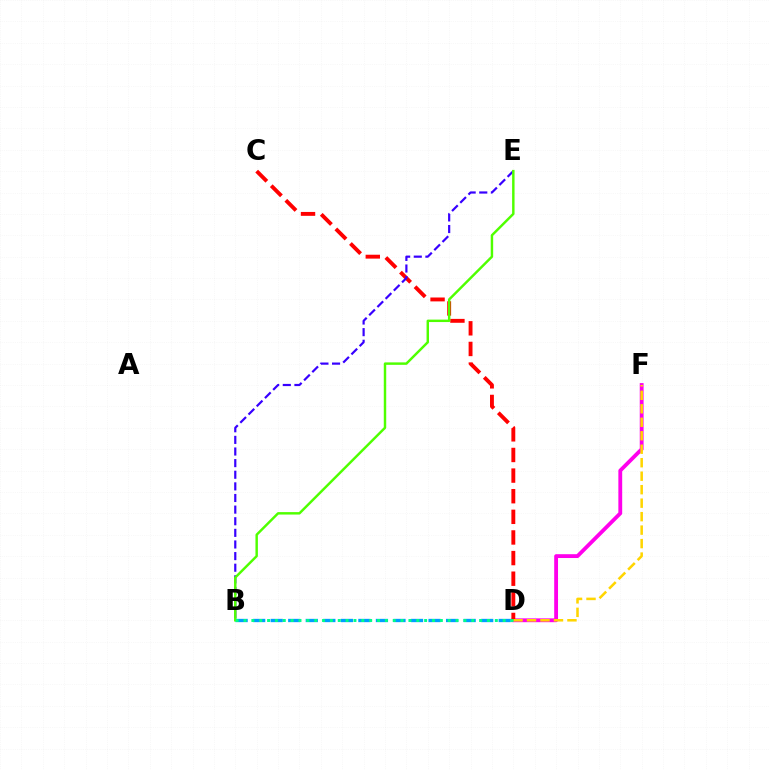{('D', 'F'): [{'color': '#ff00ed', 'line_style': 'solid', 'thickness': 2.76}, {'color': '#ffd500', 'line_style': 'dashed', 'thickness': 1.83}], ('C', 'D'): [{'color': '#ff0000', 'line_style': 'dashed', 'thickness': 2.8}], ('B', 'D'): [{'color': '#009eff', 'line_style': 'dashed', 'thickness': 2.38}, {'color': '#00ff86', 'line_style': 'dotted', 'thickness': 2.13}], ('B', 'E'): [{'color': '#3700ff', 'line_style': 'dashed', 'thickness': 1.58}, {'color': '#4fff00', 'line_style': 'solid', 'thickness': 1.76}]}